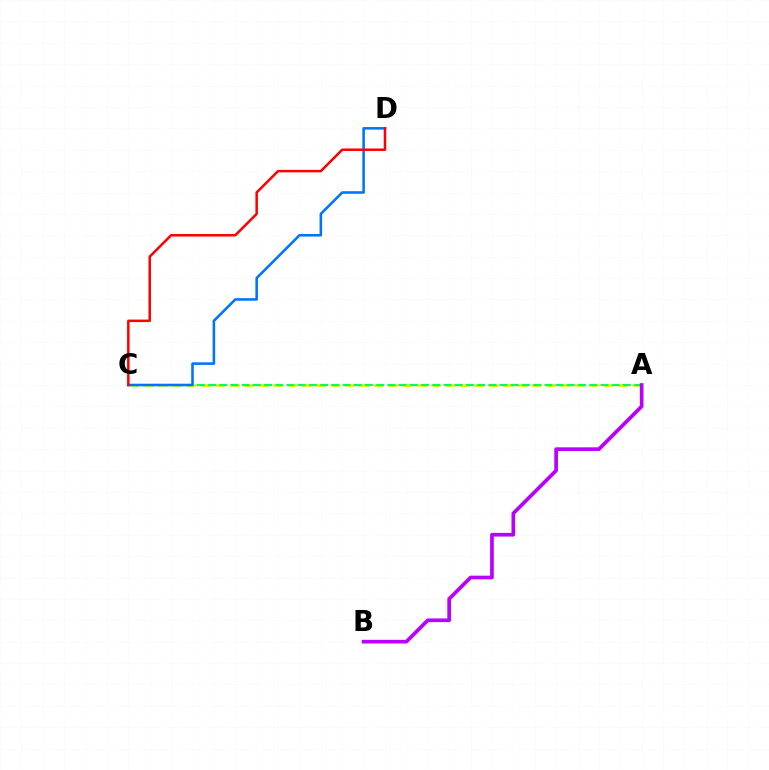{('A', 'C'): [{'color': '#d1ff00', 'line_style': 'dashed', 'thickness': 1.95}, {'color': '#00ff5c', 'line_style': 'dashed', 'thickness': 1.52}], ('A', 'B'): [{'color': '#b900ff', 'line_style': 'solid', 'thickness': 2.65}], ('C', 'D'): [{'color': '#0074ff', 'line_style': 'solid', 'thickness': 1.85}, {'color': '#ff0000', 'line_style': 'solid', 'thickness': 1.81}]}